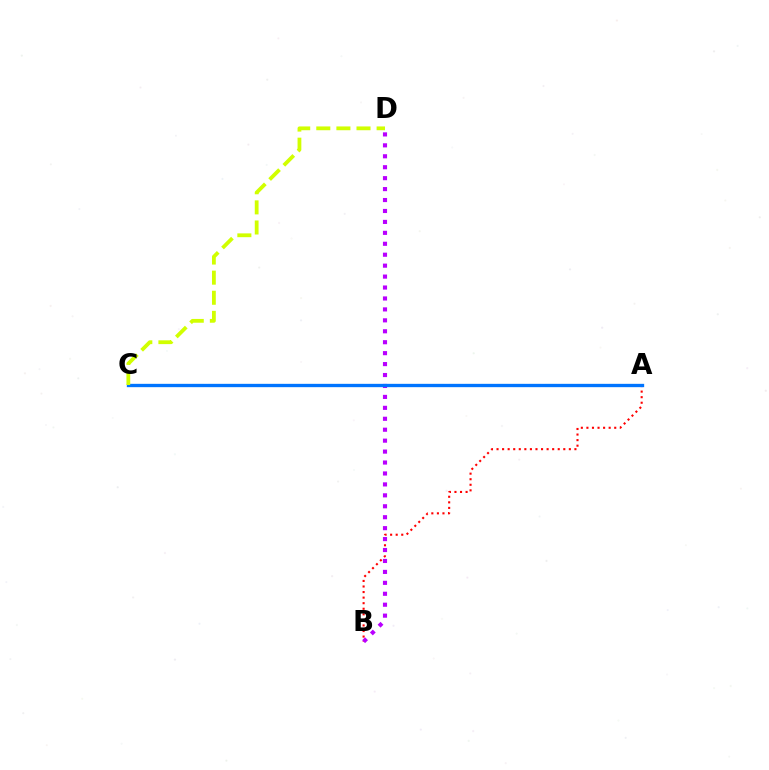{('A', 'B'): [{'color': '#ff0000', 'line_style': 'dotted', 'thickness': 1.51}], ('B', 'D'): [{'color': '#b900ff', 'line_style': 'dotted', 'thickness': 2.97}], ('A', 'C'): [{'color': '#00ff5c', 'line_style': 'dashed', 'thickness': 2.18}, {'color': '#0074ff', 'line_style': 'solid', 'thickness': 2.39}], ('C', 'D'): [{'color': '#d1ff00', 'line_style': 'dashed', 'thickness': 2.73}]}